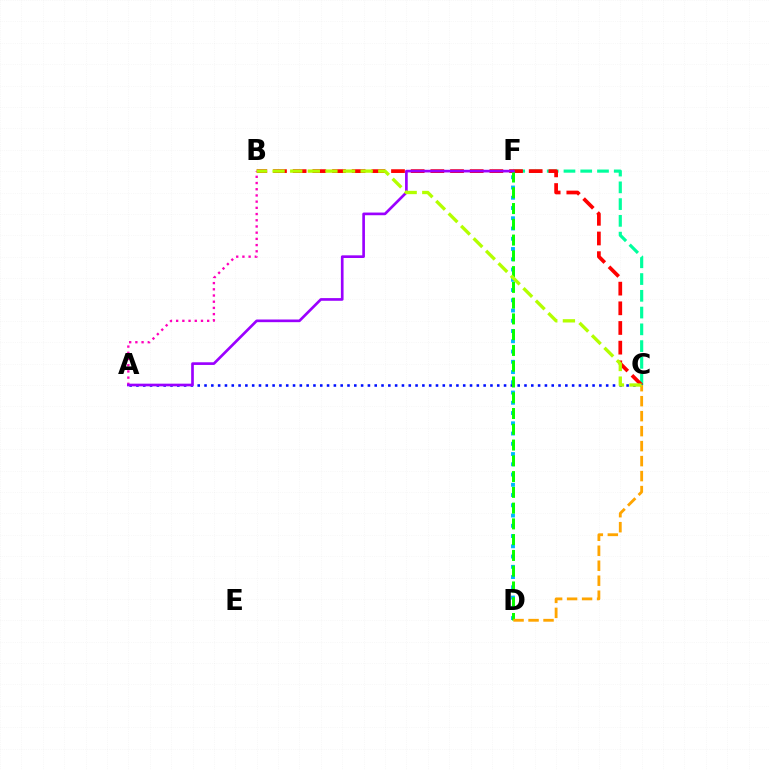{('C', 'F'): [{'color': '#00ff9d', 'line_style': 'dashed', 'thickness': 2.28}], ('D', 'F'): [{'color': '#00b5ff', 'line_style': 'dotted', 'thickness': 2.79}, {'color': '#08ff00', 'line_style': 'dashed', 'thickness': 2.14}], ('B', 'C'): [{'color': '#ff0000', 'line_style': 'dashed', 'thickness': 2.67}, {'color': '#b3ff00', 'line_style': 'dashed', 'thickness': 2.39}], ('A', 'B'): [{'color': '#ff00bd', 'line_style': 'dotted', 'thickness': 1.69}], ('A', 'C'): [{'color': '#0010ff', 'line_style': 'dotted', 'thickness': 1.85}], ('C', 'D'): [{'color': '#ffa500', 'line_style': 'dashed', 'thickness': 2.04}], ('A', 'F'): [{'color': '#9b00ff', 'line_style': 'solid', 'thickness': 1.92}]}